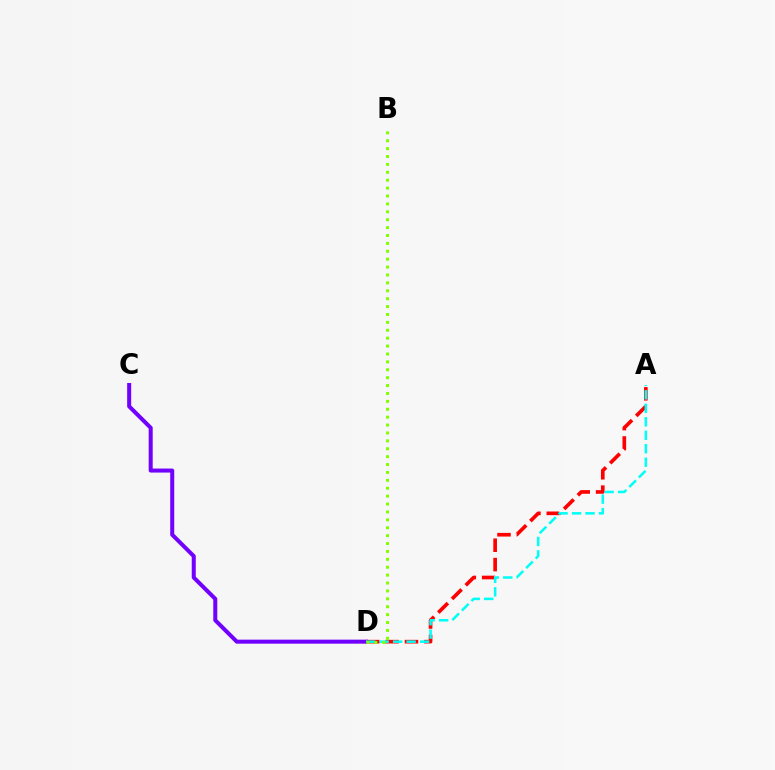{('C', 'D'): [{'color': '#7200ff', 'line_style': 'solid', 'thickness': 2.89}], ('A', 'D'): [{'color': '#ff0000', 'line_style': 'dashed', 'thickness': 2.63}, {'color': '#00fff6', 'line_style': 'dashed', 'thickness': 1.83}], ('B', 'D'): [{'color': '#84ff00', 'line_style': 'dotted', 'thickness': 2.15}]}